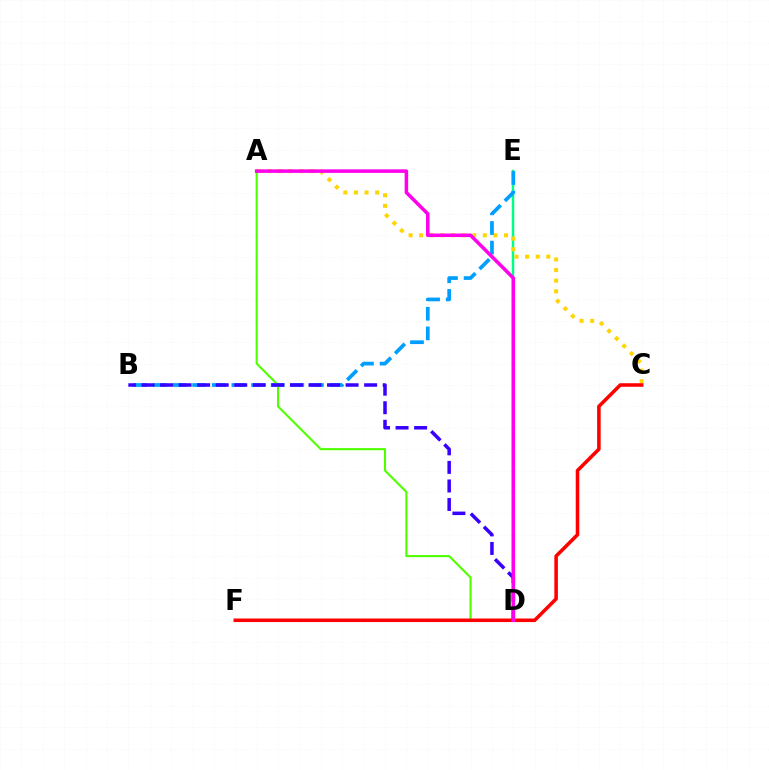{('D', 'E'): [{'color': '#00ff86', 'line_style': 'solid', 'thickness': 1.79}], ('A', 'C'): [{'color': '#ffd500', 'line_style': 'dotted', 'thickness': 2.88}], ('B', 'E'): [{'color': '#009eff', 'line_style': 'dashed', 'thickness': 2.67}], ('A', 'D'): [{'color': '#4fff00', 'line_style': 'solid', 'thickness': 1.52}, {'color': '#ff00ed', 'line_style': 'solid', 'thickness': 2.54}], ('B', 'D'): [{'color': '#3700ff', 'line_style': 'dashed', 'thickness': 2.52}], ('C', 'F'): [{'color': '#ff0000', 'line_style': 'solid', 'thickness': 2.56}]}